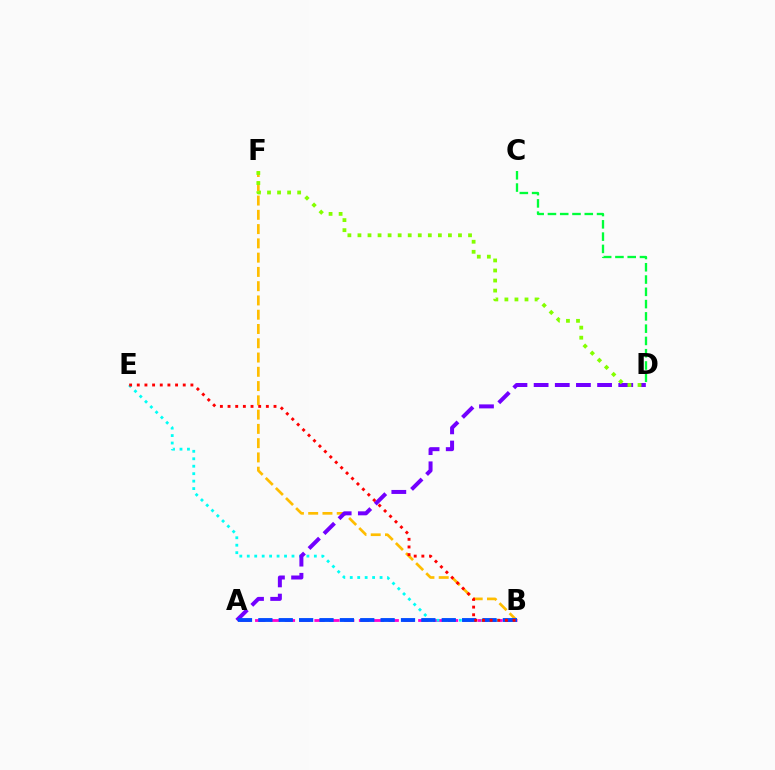{('B', 'F'): [{'color': '#ffbd00', 'line_style': 'dashed', 'thickness': 1.94}], ('A', 'B'): [{'color': '#ff00cf', 'line_style': 'dashed', 'thickness': 2.01}, {'color': '#004bff', 'line_style': 'dashed', 'thickness': 2.77}], ('B', 'E'): [{'color': '#00fff6', 'line_style': 'dotted', 'thickness': 2.03}, {'color': '#ff0000', 'line_style': 'dotted', 'thickness': 2.08}], ('A', 'D'): [{'color': '#7200ff', 'line_style': 'dashed', 'thickness': 2.87}], ('C', 'D'): [{'color': '#00ff39', 'line_style': 'dashed', 'thickness': 1.67}], ('D', 'F'): [{'color': '#84ff00', 'line_style': 'dotted', 'thickness': 2.73}]}